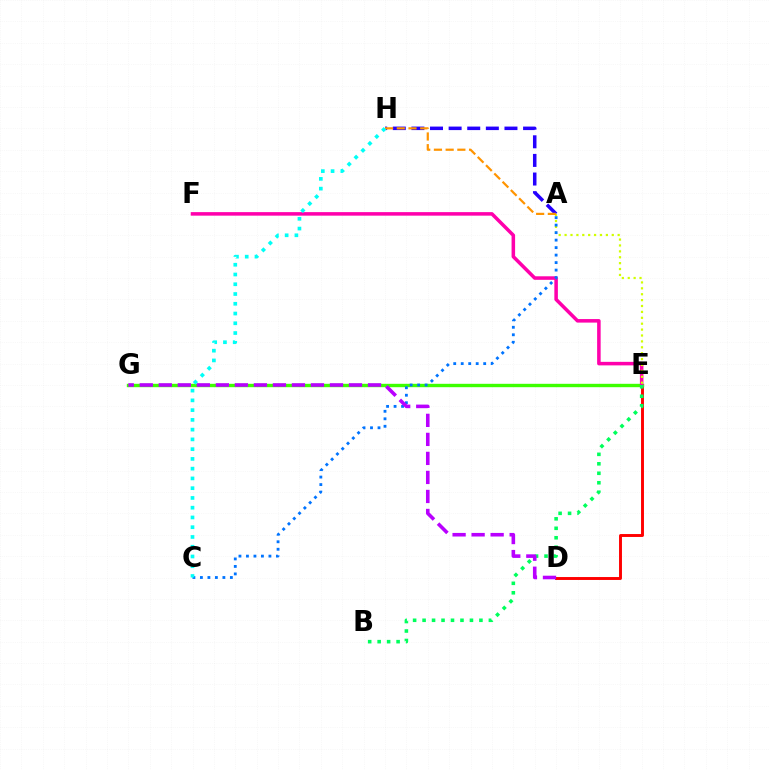{('D', 'E'): [{'color': '#ff0000', 'line_style': 'solid', 'thickness': 2.1}], ('E', 'G'): [{'color': '#3dff00', 'line_style': 'solid', 'thickness': 2.43}], ('A', 'H'): [{'color': '#2500ff', 'line_style': 'dashed', 'thickness': 2.53}, {'color': '#ff9400', 'line_style': 'dashed', 'thickness': 1.59}], ('E', 'F'): [{'color': '#ff00ac', 'line_style': 'solid', 'thickness': 2.54}], ('A', 'E'): [{'color': '#d1ff00', 'line_style': 'dotted', 'thickness': 1.6}], ('A', 'C'): [{'color': '#0074ff', 'line_style': 'dotted', 'thickness': 2.04}], ('B', 'E'): [{'color': '#00ff5c', 'line_style': 'dotted', 'thickness': 2.57}], ('D', 'G'): [{'color': '#b900ff', 'line_style': 'dashed', 'thickness': 2.58}], ('C', 'H'): [{'color': '#00fff6', 'line_style': 'dotted', 'thickness': 2.65}]}